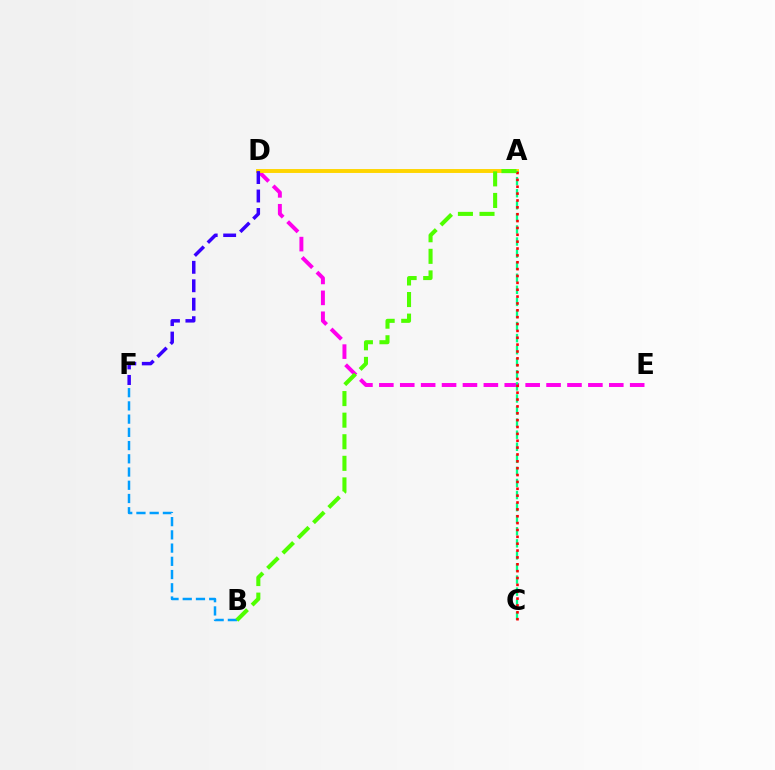{('D', 'E'): [{'color': '#ff00ed', 'line_style': 'dashed', 'thickness': 2.84}], ('A', 'D'): [{'color': '#ffd500', 'line_style': 'solid', 'thickness': 2.82}], ('B', 'F'): [{'color': '#009eff', 'line_style': 'dashed', 'thickness': 1.8}], ('D', 'F'): [{'color': '#3700ff', 'line_style': 'dashed', 'thickness': 2.51}], ('A', 'C'): [{'color': '#00ff86', 'line_style': 'dashed', 'thickness': 1.64}, {'color': '#ff0000', 'line_style': 'dotted', 'thickness': 1.87}], ('A', 'B'): [{'color': '#4fff00', 'line_style': 'dashed', 'thickness': 2.93}]}